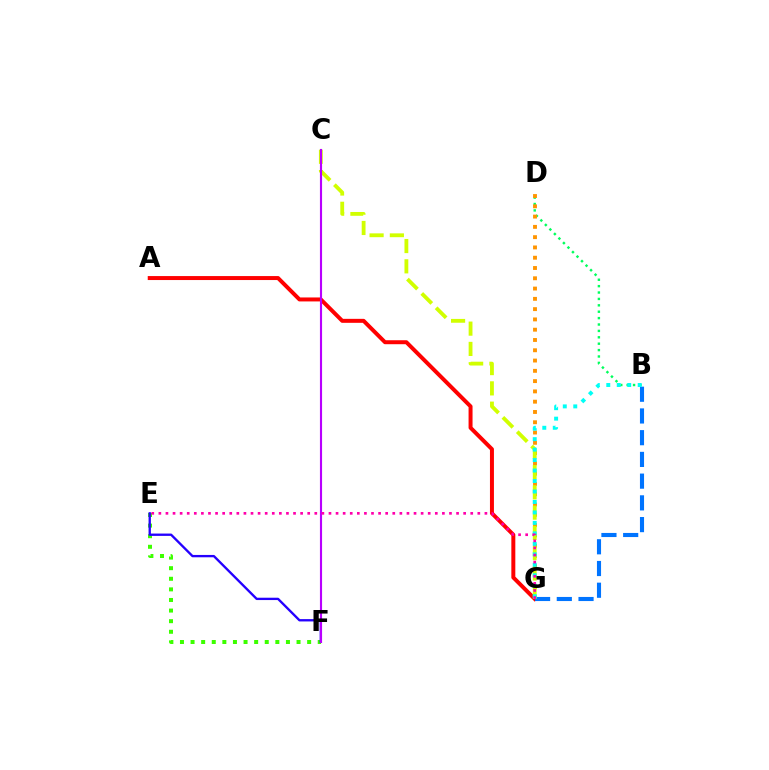{('B', 'D'): [{'color': '#00ff5c', 'line_style': 'dotted', 'thickness': 1.74}], ('A', 'G'): [{'color': '#ff0000', 'line_style': 'solid', 'thickness': 2.86}], ('D', 'G'): [{'color': '#ff9400', 'line_style': 'dotted', 'thickness': 2.79}], ('B', 'G'): [{'color': '#0074ff', 'line_style': 'dashed', 'thickness': 2.95}, {'color': '#00fff6', 'line_style': 'dotted', 'thickness': 2.84}], ('E', 'F'): [{'color': '#3dff00', 'line_style': 'dotted', 'thickness': 2.88}, {'color': '#2500ff', 'line_style': 'solid', 'thickness': 1.68}], ('C', 'G'): [{'color': '#d1ff00', 'line_style': 'dashed', 'thickness': 2.76}], ('C', 'F'): [{'color': '#b900ff', 'line_style': 'solid', 'thickness': 1.53}], ('E', 'G'): [{'color': '#ff00ac', 'line_style': 'dotted', 'thickness': 1.93}]}